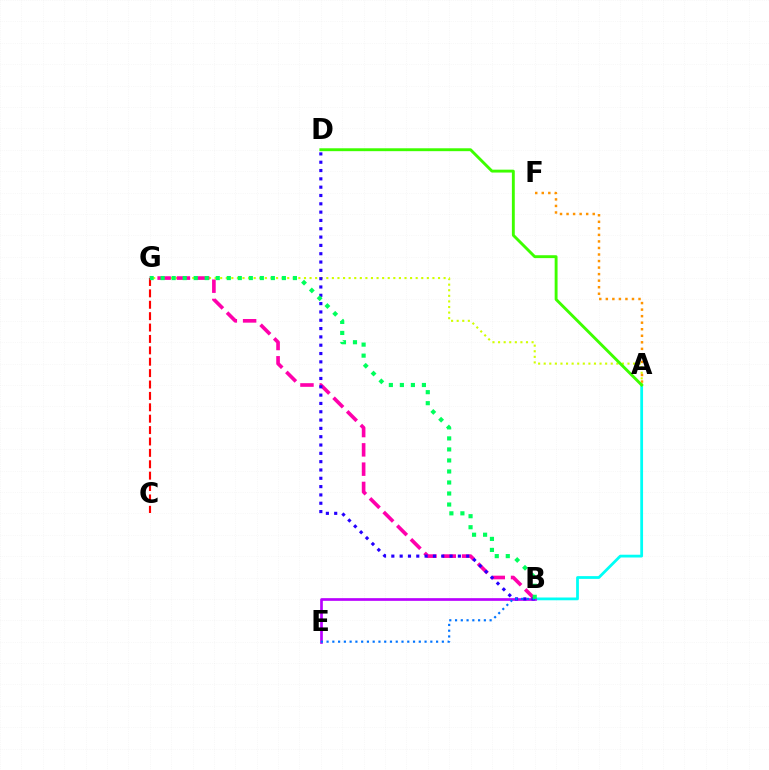{('A', 'B'): [{'color': '#00fff6', 'line_style': 'solid', 'thickness': 2.0}], ('A', 'G'): [{'color': '#d1ff00', 'line_style': 'dotted', 'thickness': 1.52}], ('B', 'E'): [{'color': '#b900ff', 'line_style': 'solid', 'thickness': 1.93}, {'color': '#0074ff', 'line_style': 'dotted', 'thickness': 1.57}], ('C', 'G'): [{'color': '#ff0000', 'line_style': 'dashed', 'thickness': 1.55}], ('B', 'G'): [{'color': '#ff00ac', 'line_style': 'dashed', 'thickness': 2.62}, {'color': '#00ff5c', 'line_style': 'dotted', 'thickness': 2.99}], ('B', 'D'): [{'color': '#2500ff', 'line_style': 'dotted', 'thickness': 2.26}], ('A', 'F'): [{'color': '#ff9400', 'line_style': 'dotted', 'thickness': 1.78}], ('A', 'D'): [{'color': '#3dff00', 'line_style': 'solid', 'thickness': 2.08}]}